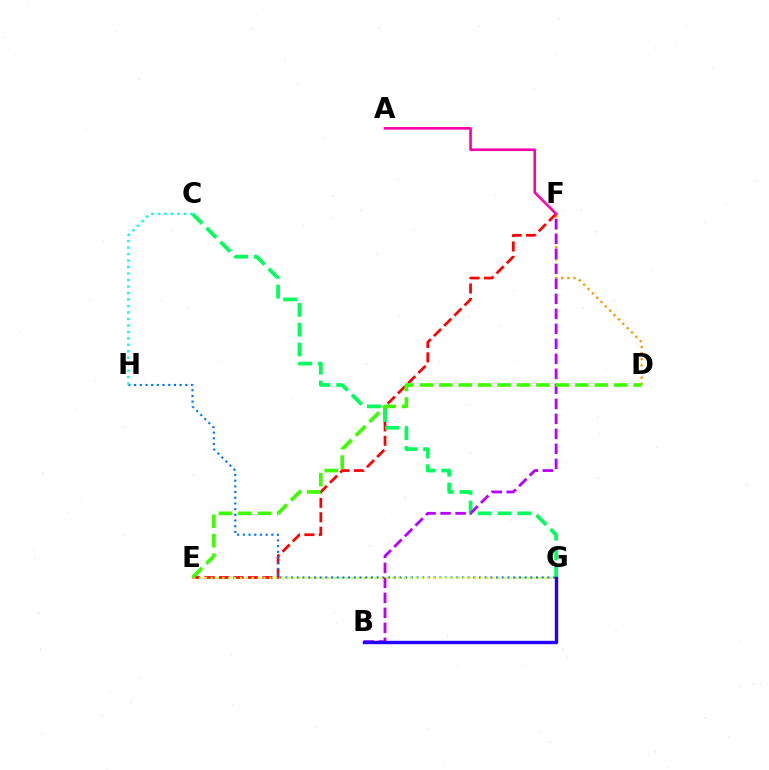{('E', 'F'): [{'color': '#ff0000', 'line_style': 'dashed', 'thickness': 1.96}], ('G', 'H'): [{'color': '#0074ff', 'line_style': 'dotted', 'thickness': 1.55}], ('D', 'F'): [{'color': '#ff9400', 'line_style': 'dotted', 'thickness': 1.67}], ('C', 'G'): [{'color': '#00ff5c', 'line_style': 'dashed', 'thickness': 2.69}], ('B', 'F'): [{'color': '#b900ff', 'line_style': 'dashed', 'thickness': 2.04}], ('C', 'H'): [{'color': '#00fff6', 'line_style': 'dotted', 'thickness': 1.76}], ('B', 'G'): [{'color': '#2500ff', 'line_style': 'solid', 'thickness': 2.44}], ('E', 'G'): [{'color': '#d1ff00', 'line_style': 'dotted', 'thickness': 1.59}], ('D', 'E'): [{'color': '#3dff00', 'line_style': 'dashed', 'thickness': 2.64}], ('A', 'F'): [{'color': '#ff00ac', 'line_style': 'solid', 'thickness': 1.89}]}